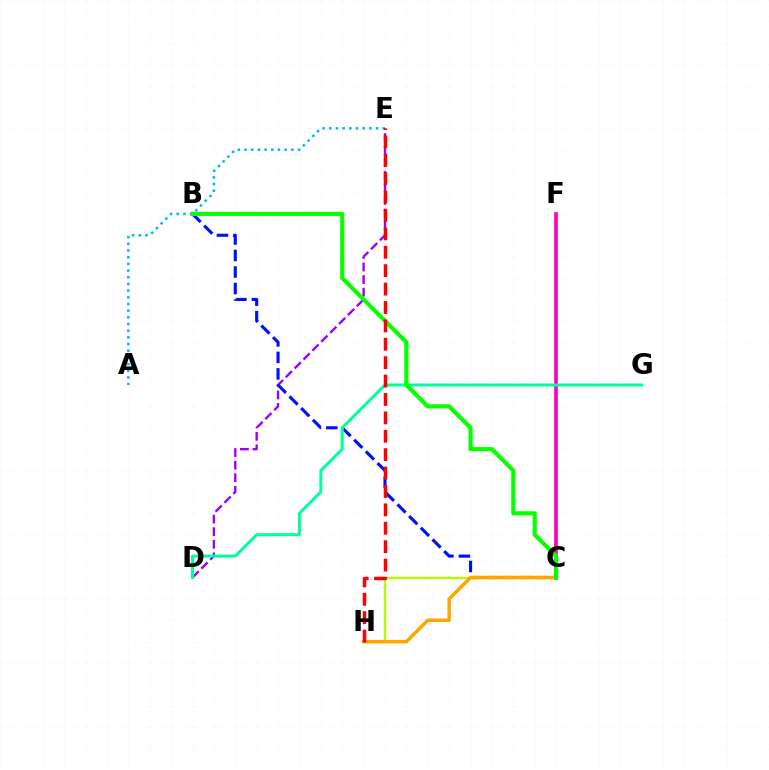{('C', 'F'): [{'color': '#ff00bd', 'line_style': 'solid', 'thickness': 2.63}], ('A', 'E'): [{'color': '#00b5ff', 'line_style': 'dotted', 'thickness': 1.82}], ('D', 'E'): [{'color': '#9b00ff', 'line_style': 'dashed', 'thickness': 1.71}], ('B', 'C'): [{'color': '#0010ff', 'line_style': 'dashed', 'thickness': 2.24}, {'color': '#08ff00', 'line_style': 'solid', 'thickness': 3.0}], ('C', 'H'): [{'color': '#b3ff00', 'line_style': 'solid', 'thickness': 1.7}, {'color': '#ffa500', 'line_style': 'solid', 'thickness': 2.48}], ('D', 'G'): [{'color': '#00ff9d', 'line_style': 'solid', 'thickness': 2.15}], ('E', 'H'): [{'color': '#ff0000', 'line_style': 'dashed', 'thickness': 2.5}]}